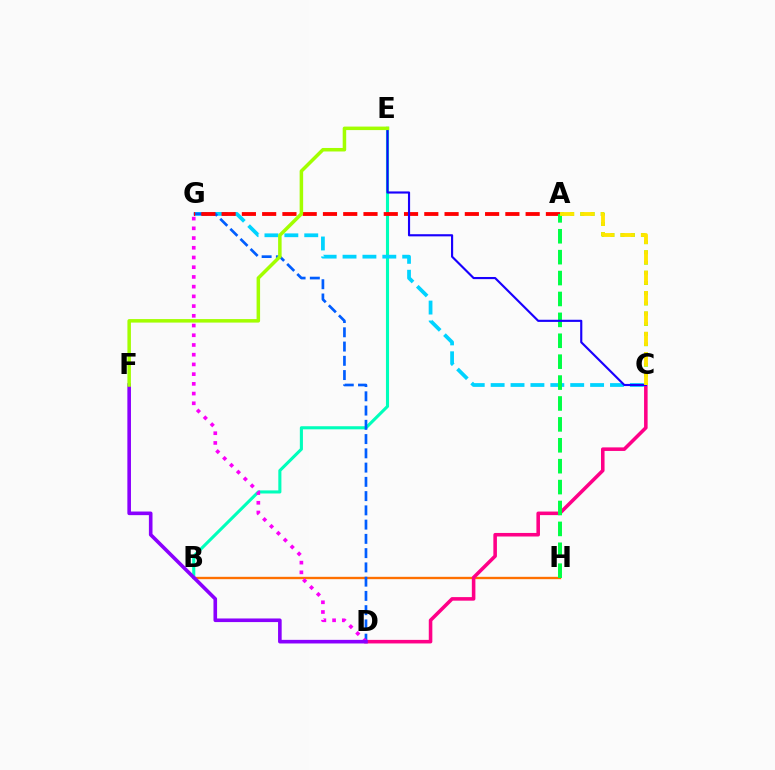{('B', 'E'): [{'color': '#00ffbb', 'line_style': 'solid', 'thickness': 2.23}], ('B', 'H'): [{'color': '#ff7000', 'line_style': 'solid', 'thickness': 1.69}], ('C', 'G'): [{'color': '#00d3ff', 'line_style': 'dashed', 'thickness': 2.7}], ('D', 'G'): [{'color': '#005dff', 'line_style': 'dashed', 'thickness': 1.94}, {'color': '#fa00f9', 'line_style': 'dotted', 'thickness': 2.64}], ('A', 'G'): [{'color': '#ff0000', 'line_style': 'dashed', 'thickness': 2.75}], ('C', 'D'): [{'color': '#ff0088', 'line_style': 'solid', 'thickness': 2.56}], ('A', 'C'): [{'color': '#31ff00', 'line_style': 'dotted', 'thickness': 2.77}, {'color': '#ffe600', 'line_style': 'dashed', 'thickness': 2.77}], ('A', 'H'): [{'color': '#00ff45', 'line_style': 'dashed', 'thickness': 2.84}], ('C', 'E'): [{'color': '#1900ff', 'line_style': 'solid', 'thickness': 1.54}], ('D', 'F'): [{'color': '#8a00ff', 'line_style': 'solid', 'thickness': 2.6}], ('E', 'F'): [{'color': '#a2ff00', 'line_style': 'solid', 'thickness': 2.52}]}